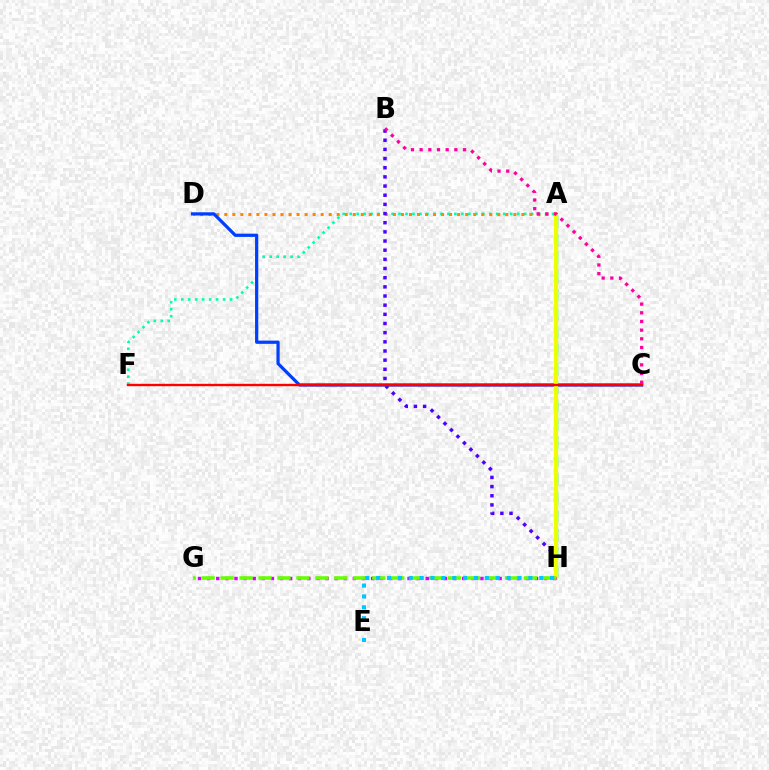{('A', 'F'): [{'color': '#00ffaf', 'line_style': 'dotted', 'thickness': 1.9}], ('A', 'D'): [{'color': '#ff8800', 'line_style': 'dotted', 'thickness': 2.18}], ('B', 'H'): [{'color': '#4f00ff', 'line_style': 'dotted', 'thickness': 2.49}], ('C', 'D'): [{'color': '#003fff', 'line_style': 'solid', 'thickness': 2.33}], ('A', 'H'): [{'color': '#00ff27', 'line_style': 'dashed', 'thickness': 2.51}, {'color': '#eeff00', 'line_style': 'solid', 'thickness': 2.98}], ('B', 'C'): [{'color': '#ff00a0', 'line_style': 'dotted', 'thickness': 2.36}], ('G', 'H'): [{'color': '#d600ff', 'line_style': 'dotted', 'thickness': 2.47}, {'color': '#66ff00', 'line_style': 'dashed', 'thickness': 2.58}], ('C', 'F'): [{'color': '#ff0000', 'line_style': 'solid', 'thickness': 1.71}], ('E', 'H'): [{'color': '#00c7ff', 'line_style': 'dotted', 'thickness': 2.95}]}